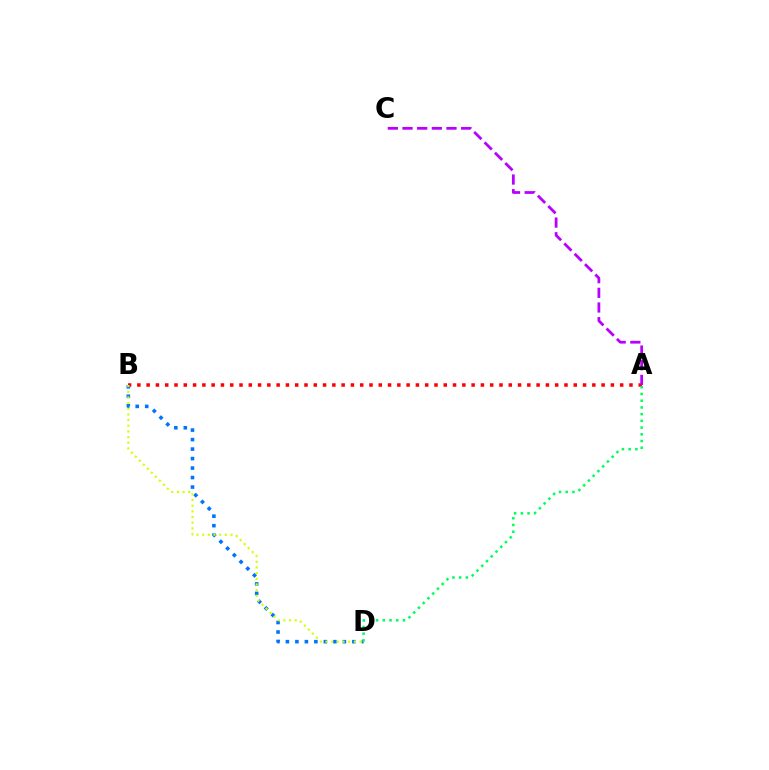{('A', 'B'): [{'color': '#ff0000', 'line_style': 'dotted', 'thickness': 2.52}], ('B', 'D'): [{'color': '#0074ff', 'line_style': 'dotted', 'thickness': 2.58}, {'color': '#d1ff00', 'line_style': 'dotted', 'thickness': 1.54}], ('A', 'C'): [{'color': '#b900ff', 'line_style': 'dashed', 'thickness': 1.99}], ('A', 'D'): [{'color': '#00ff5c', 'line_style': 'dotted', 'thickness': 1.83}]}